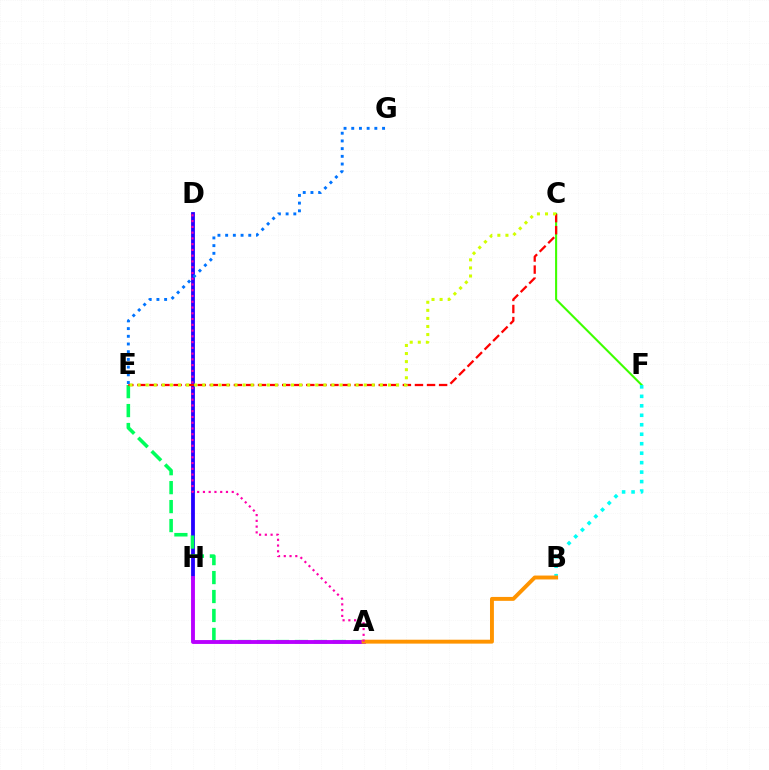{('C', 'F'): [{'color': '#3dff00', 'line_style': 'solid', 'thickness': 1.5}], ('D', 'H'): [{'color': '#2500ff', 'line_style': 'solid', 'thickness': 2.74}], ('A', 'E'): [{'color': '#00ff5c', 'line_style': 'dashed', 'thickness': 2.58}], ('C', 'E'): [{'color': '#ff0000', 'line_style': 'dashed', 'thickness': 1.64}, {'color': '#d1ff00', 'line_style': 'dotted', 'thickness': 2.19}], ('A', 'H'): [{'color': '#b900ff', 'line_style': 'solid', 'thickness': 2.79}], ('B', 'F'): [{'color': '#00fff6', 'line_style': 'dotted', 'thickness': 2.57}], ('A', 'B'): [{'color': '#ff9400', 'line_style': 'solid', 'thickness': 2.81}], ('A', 'D'): [{'color': '#ff00ac', 'line_style': 'dotted', 'thickness': 1.57}], ('E', 'G'): [{'color': '#0074ff', 'line_style': 'dotted', 'thickness': 2.09}]}